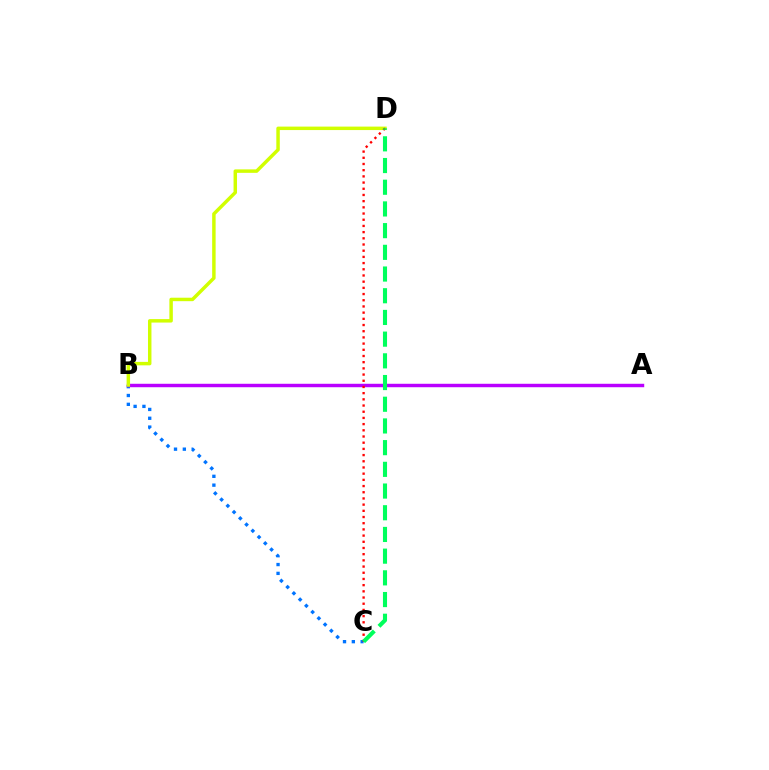{('B', 'C'): [{'color': '#0074ff', 'line_style': 'dotted', 'thickness': 2.4}], ('A', 'B'): [{'color': '#b900ff', 'line_style': 'solid', 'thickness': 2.48}], ('B', 'D'): [{'color': '#d1ff00', 'line_style': 'solid', 'thickness': 2.49}], ('C', 'D'): [{'color': '#ff0000', 'line_style': 'dotted', 'thickness': 1.68}, {'color': '#00ff5c', 'line_style': 'dashed', 'thickness': 2.95}]}